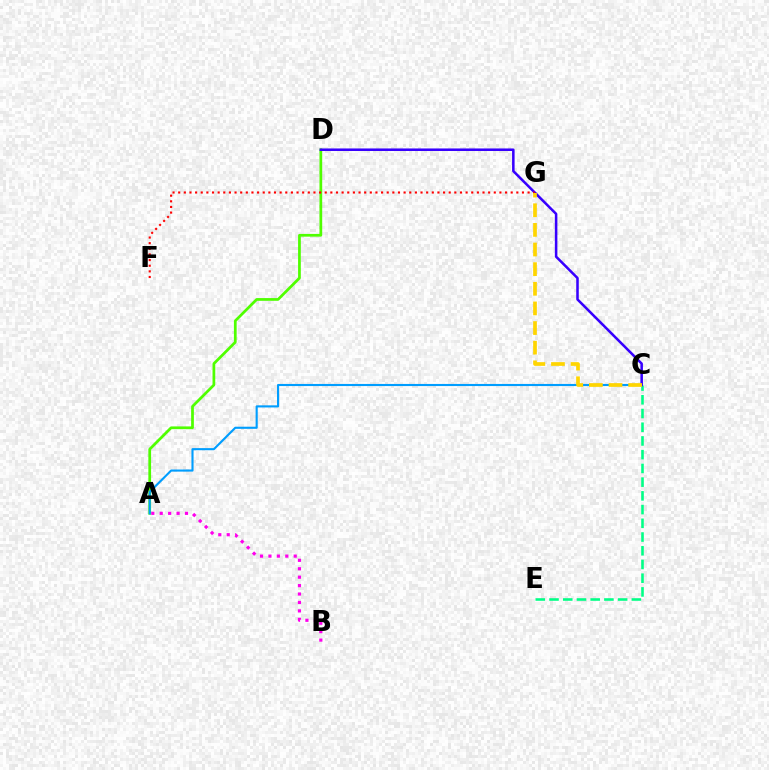{('A', 'D'): [{'color': '#4fff00', 'line_style': 'solid', 'thickness': 1.97}], ('A', 'B'): [{'color': '#ff00ed', 'line_style': 'dotted', 'thickness': 2.29}], ('C', 'E'): [{'color': '#00ff86', 'line_style': 'dashed', 'thickness': 1.86}], ('A', 'C'): [{'color': '#009eff', 'line_style': 'solid', 'thickness': 1.52}], ('C', 'D'): [{'color': '#3700ff', 'line_style': 'solid', 'thickness': 1.83}], ('F', 'G'): [{'color': '#ff0000', 'line_style': 'dotted', 'thickness': 1.53}], ('C', 'G'): [{'color': '#ffd500', 'line_style': 'dashed', 'thickness': 2.67}]}